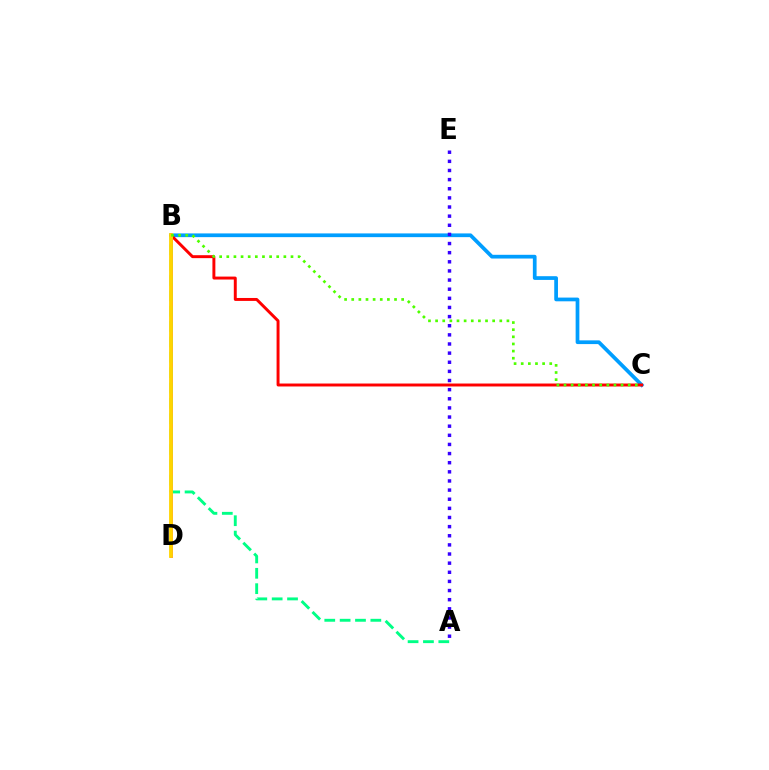{('B', 'C'): [{'color': '#009eff', 'line_style': 'solid', 'thickness': 2.68}, {'color': '#ff0000', 'line_style': 'solid', 'thickness': 2.12}, {'color': '#4fff00', 'line_style': 'dotted', 'thickness': 1.94}], ('A', 'E'): [{'color': '#3700ff', 'line_style': 'dotted', 'thickness': 2.48}], ('B', 'D'): [{'color': '#ff00ed', 'line_style': 'solid', 'thickness': 2.1}, {'color': '#ffd500', 'line_style': 'solid', 'thickness': 2.75}], ('A', 'B'): [{'color': '#00ff86', 'line_style': 'dashed', 'thickness': 2.09}]}